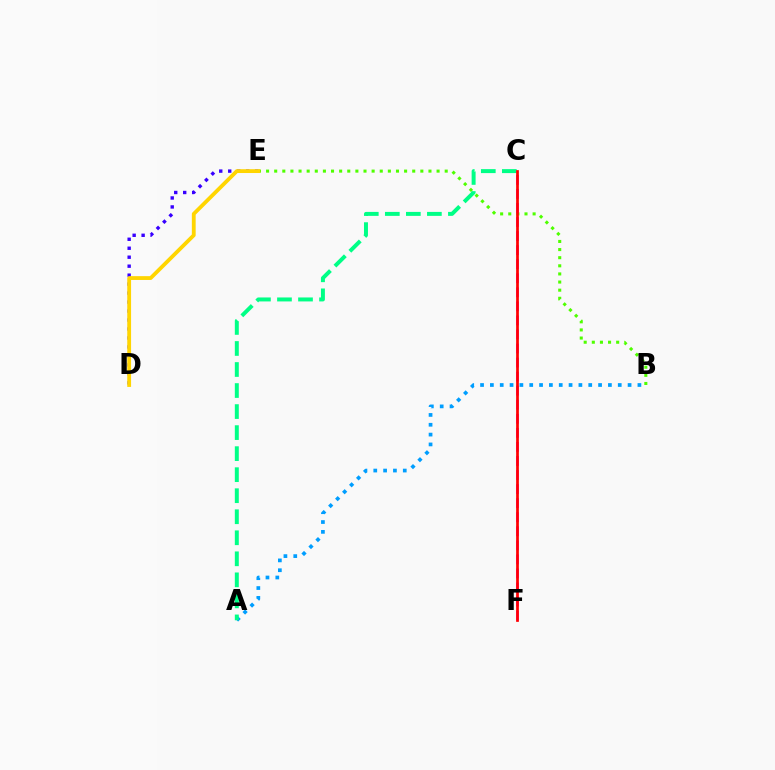{('D', 'E'): [{'color': '#3700ff', 'line_style': 'dotted', 'thickness': 2.44}, {'color': '#ffd500', 'line_style': 'solid', 'thickness': 2.75}], ('B', 'E'): [{'color': '#4fff00', 'line_style': 'dotted', 'thickness': 2.21}], ('A', 'B'): [{'color': '#009eff', 'line_style': 'dotted', 'thickness': 2.67}], ('C', 'F'): [{'color': '#ff00ed', 'line_style': 'dashed', 'thickness': 1.91}, {'color': '#ff0000', 'line_style': 'solid', 'thickness': 1.95}], ('A', 'C'): [{'color': '#00ff86', 'line_style': 'dashed', 'thickness': 2.86}]}